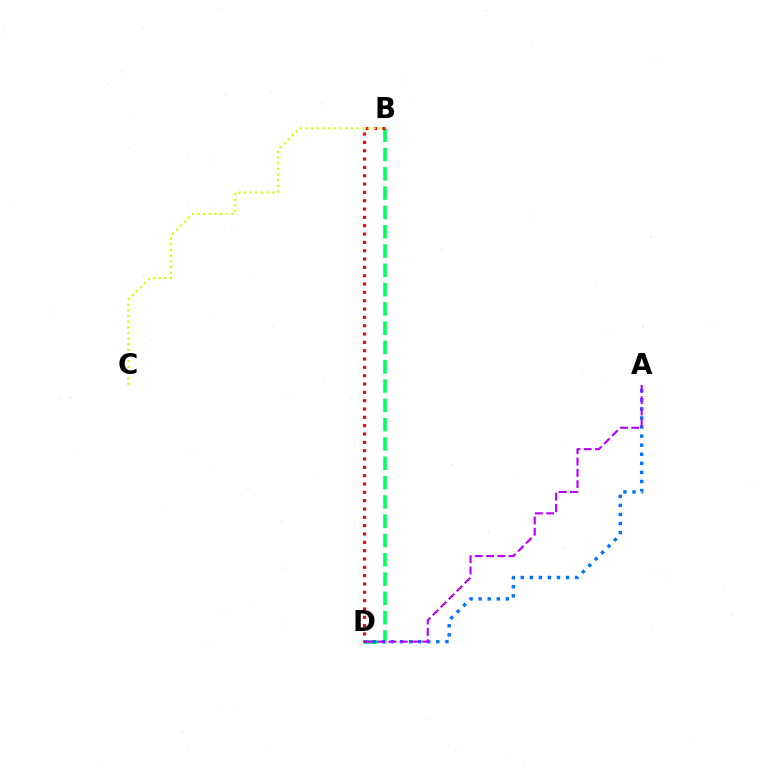{('B', 'D'): [{'color': '#00ff5c', 'line_style': 'dashed', 'thickness': 2.62}, {'color': '#ff0000', 'line_style': 'dotted', 'thickness': 2.26}], ('A', 'D'): [{'color': '#0074ff', 'line_style': 'dotted', 'thickness': 2.46}, {'color': '#b900ff', 'line_style': 'dashed', 'thickness': 1.53}], ('B', 'C'): [{'color': '#d1ff00', 'line_style': 'dotted', 'thickness': 1.54}]}